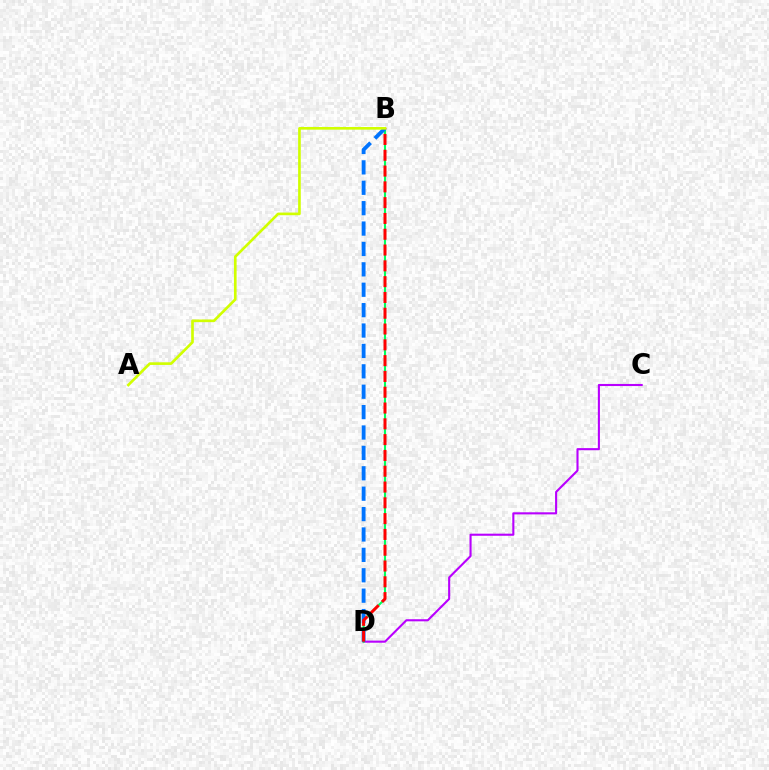{('C', 'D'): [{'color': '#b900ff', 'line_style': 'solid', 'thickness': 1.51}], ('B', 'D'): [{'color': '#00ff5c', 'line_style': 'solid', 'thickness': 1.51}, {'color': '#0074ff', 'line_style': 'dashed', 'thickness': 2.77}, {'color': '#ff0000', 'line_style': 'dashed', 'thickness': 2.15}], ('A', 'B'): [{'color': '#d1ff00', 'line_style': 'solid', 'thickness': 1.91}]}